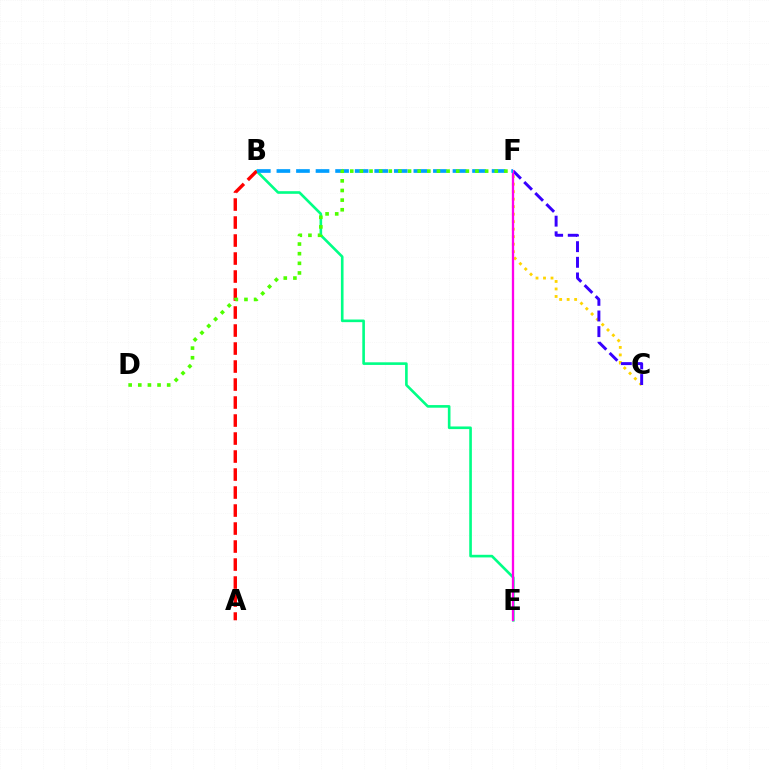{('C', 'F'): [{'color': '#ffd500', 'line_style': 'dotted', 'thickness': 2.04}, {'color': '#3700ff', 'line_style': 'dashed', 'thickness': 2.12}], ('B', 'E'): [{'color': '#00ff86', 'line_style': 'solid', 'thickness': 1.89}], ('A', 'B'): [{'color': '#ff0000', 'line_style': 'dashed', 'thickness': 2.45}], ('E', 'F'): [{'color': '#ff00ed', 'line_style': 'solid', 'thickness': 1.66}], ('B', 'F'): [{'color': '#009eff', 'line_style': 'dashed', 'thickness': 2.66}], ('D', 'F'): [{'color': '#4fff00', 'line_style': 'dotted', 'thickness': 2.62}]}